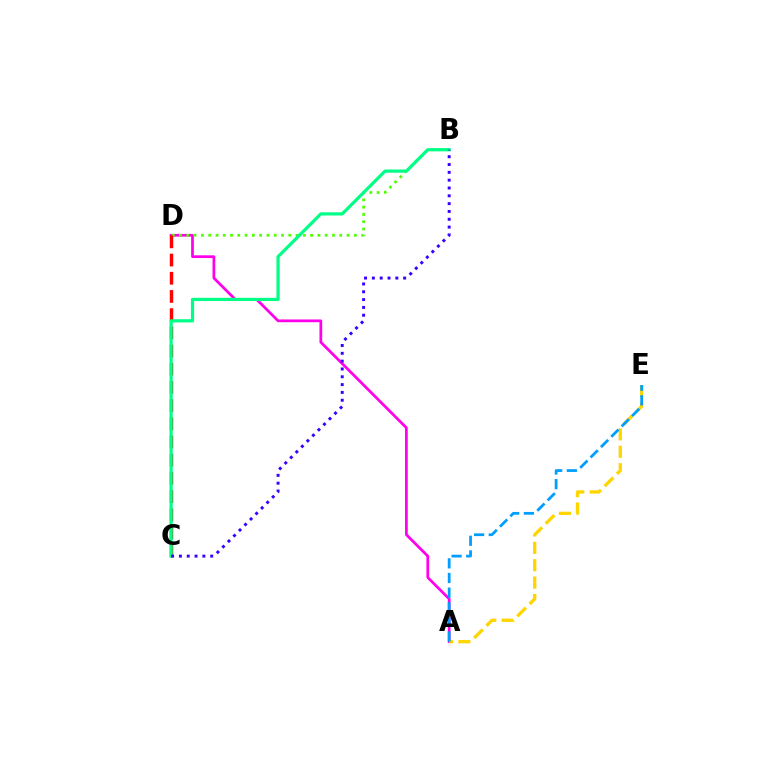{('A', 'D'): [{'color': '#ff00ed', 'line_style': 'solid', 'thickness': 1.97}], ('A', 'E'): [{'color': '#ffd500', 'line_style': 'dashed', 'thickness': 2.36}, {'color': '#009eff', 'line_style': 'dashed', 'thickness': 1.99}], ('B', 'D'): [{'color': '#4fff00', 'line_style': 'dotted', 'thickness': 1.98}], ('C', 'D'): [{'color': '#ff0000', 'line_style': 'dashed', 'thickness': 2.47}], ('B', 'C'): [{'color': '#00ff86', 'line_style': 'solid', 'thickness': 2.31}, {'color': '#3700ff', 'line_style': 'dotted', 'thickness': 2.13}]}